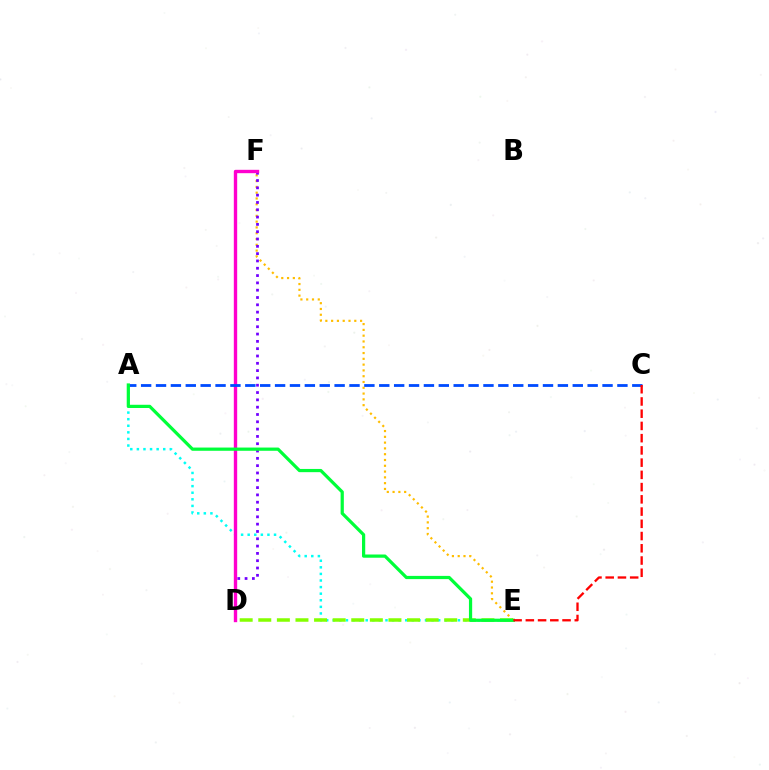{('E', 'F'): [{'color': '#ffbd00', 'line_style': 'dotted', 'thickness': 1.57}], ('D', 'F'): [{'color': '#7200ff', 'line_style': 'dotted', 'thickness': 1.99}, {'color': '#ff00cf', 'line_style': 'solid', 'thickness': 2.43}], ('A', 'E'): [{'color': '#00fff6', 'line_style': 'dotted', 'thickness': 1.79}, {'color': '#00ff39', 'line_style': 'solid', 'thickness': 2.32}], ('D', 'E'): [{'color': '#84ff00', 'line_style': 'dashed', 'thickness': 2.53}], ('A', 'C'): [{'color': '#004bff', 'line_style': 'dashed', 'thickness': 2.02}], ('C', 'E'): [{'color': '#ff0000', 'line_style': 'dashed', 'thickness': 1.66}]}